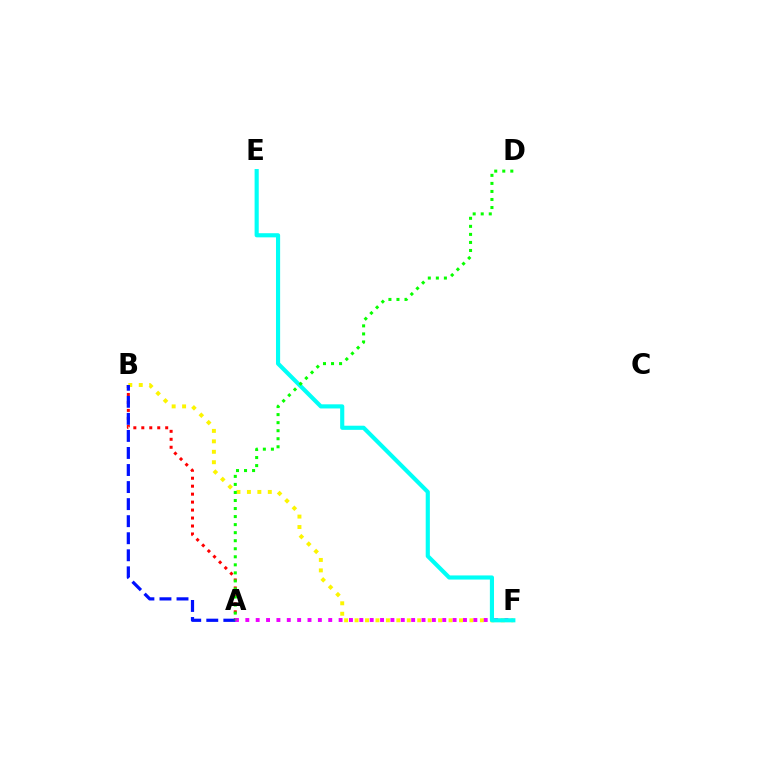{('A', 'B'): [{'color': '#ff0000', 'line_style': 'dotted', 'thickness': 2.16}, {'color': '#0010ff', 'line_style': 'dashed', 'thickness': 2.32}], ('B', 'F'): [{'color': '#fcf500', 'line_style': 'dotted', 'thickness': 2.84}], ('A', 'F'): [{'color': '#ee00ff', 'line_style': 'dotted', 'thickness': 2.82}], ('E', 'F'): [{'color': '#00fff6', 'line_style': 'solid', 'thickness': 2.98}], ('A', 'D'): [{'color': '#08ff00', 'line_style': 'dotted', 'thickness': 2.18}]}